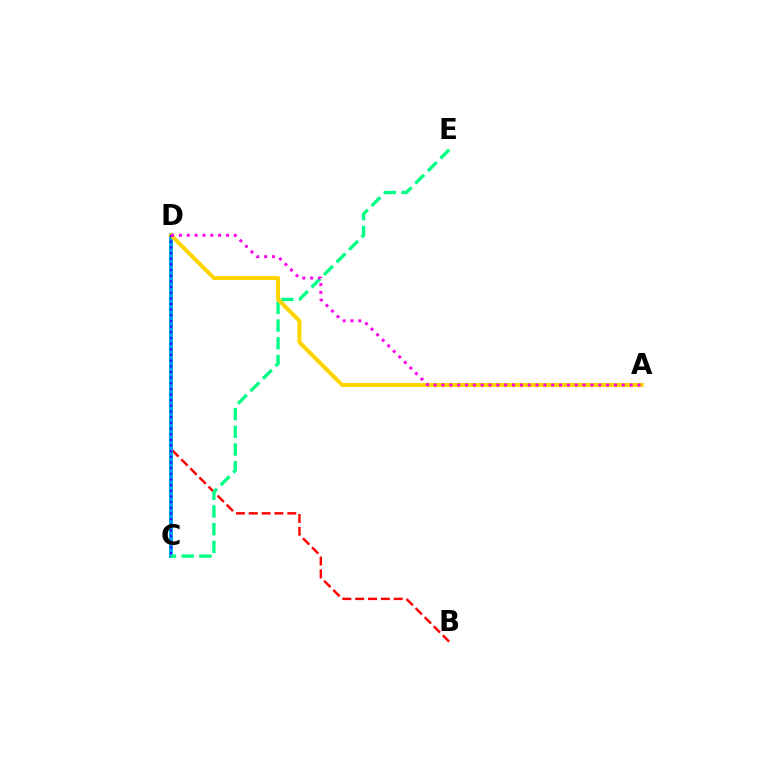{('C', 'D'): [{'color': '#4fff00', 'line_style': 'solid', 'thickness': 2.9}, {'color': '#009eff', 'line_style': 'solid', 'thickness': 2.77}, {'color': '#3700ff', 'line_style': 'dotted', 'thickness': 1.54}], ('B', 'D'): [{'color': '#ff0000', 'line_style': 'dashed', 'thickness': 1.74}], ('C', 'E'): [{'color': '#00ff86', 'line_style': 'dashed', 'thickness': 2.41}], ('A', 'D'): [{'color': '#ffd500', 'line_style': 'solid', 'thickness': 2.89}, {'color': '#ff00ed', 'line_style': 'dotted', 'thickness': 2.13}]}